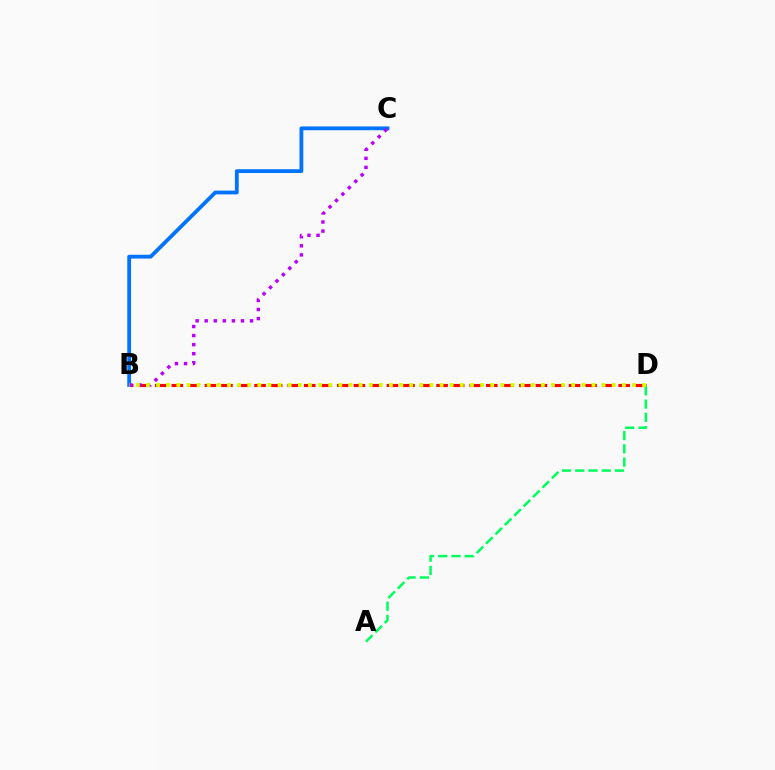{('B', 'D'): [{'color': '#ff0000', 'line_style': 'dashed', 'thickness': 2.25}, {'color': '#d1ff00', 'line_style': 'dotted', 'thickness': 2.75}], ('A', 'D'): [{'color': '#00ff5c', 'line_style': 'dashed', 'thickness': 1.8}], ('B', 'C'): [{'color': '#0074ff', 'line_style': 'solid', 'thickness': 2.73}, {'color': '#b900ff', 'line_style': 'dotted', 'thickness': 2.46}]}